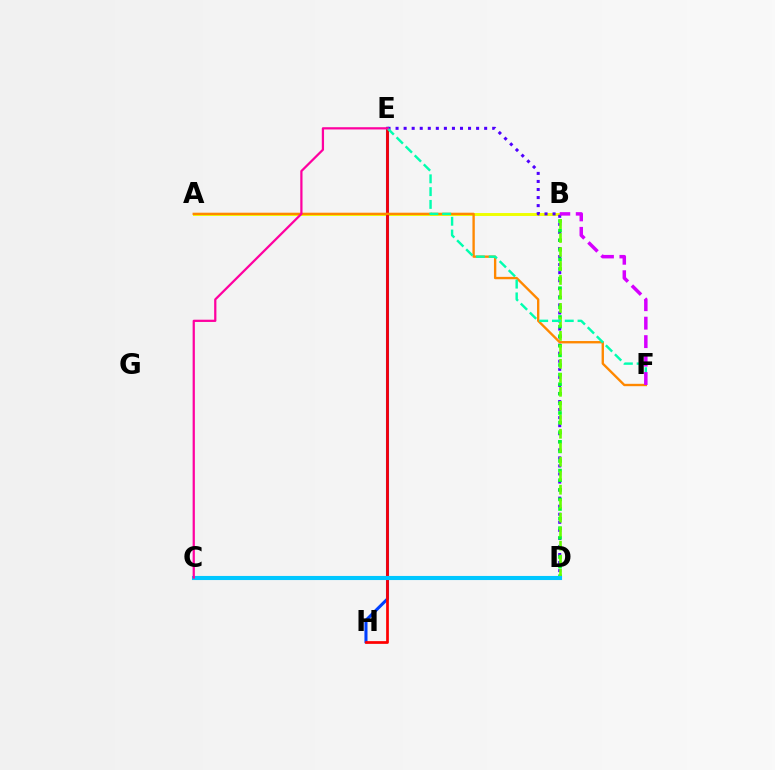{('A', 'B'): [{'color': '#eeff00', 'line_style': 'solid', 'thickness': 2.11}], ('E', 'H'): [{'color': '#003fff', 'line_style': 'solid', 'thickness': 2.2}, {'color': '#ff0000', 'line_style': 'solid', 'thickness': 1.97}], ('D', 'E'): [{'color': '#4f00ff', 'line_style': 'dotted', 'thickness': 2.19}], ('B', 'D'): [{'color': '#00ff27', 'line_style': 'dotted', 'thickness': 2.61}, {'color': '#66ff00', 'line_style': 'dashed', 'thickness': 1.9}], ('A', 'F'): [{'color': '#ff8800', 'line_style': 'solid', 'thickness': 1.7}], ('E', 'F'): [{'color': '#00ffaf', 'line_style': 'dashed', 'thickness': 1.74}], ('B', 'F'): [{'color': '#d600ff', 'line_style': 'dashed', 'thickness': 2.51}], ('C', 'D'): [{'color': '#00c7ff', 'line_style': 'solid', 'thickness': 2.95}], ('C', 'E'): [{'color': '#ff00a0', 'line_style': 'solid', 'thickness': 1.61}]}